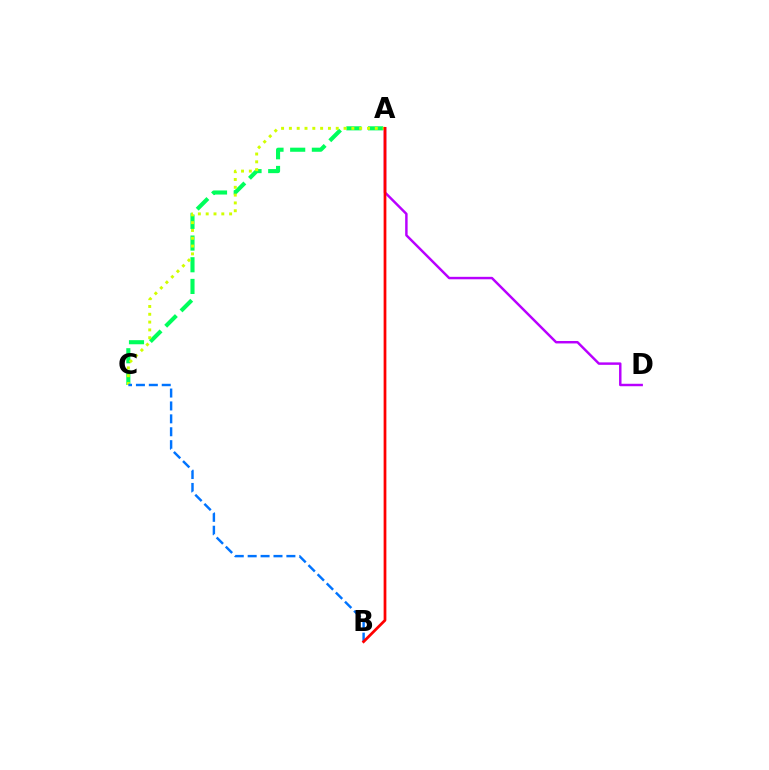{('A', 'C'): [{'color': '#00ff5c', 'line_style': 'dashed', 'thickness': 2.95}, {'color': '#d1ff00', 'line_style': 'dotted', 'thickness': 2.12}], ('A', 'D'): [{'color': '#b900ff', 'line_style': 'solid', 'thickness': 1.77}], ('B', 'C'): [{'color': '#0074ff', 'line_style': 'dashed', 'thickness': 1.75}], ('A', 'B'): [{'color': '#ff0000', 'line_style': 'solid', 'thickness': 1.98}]}